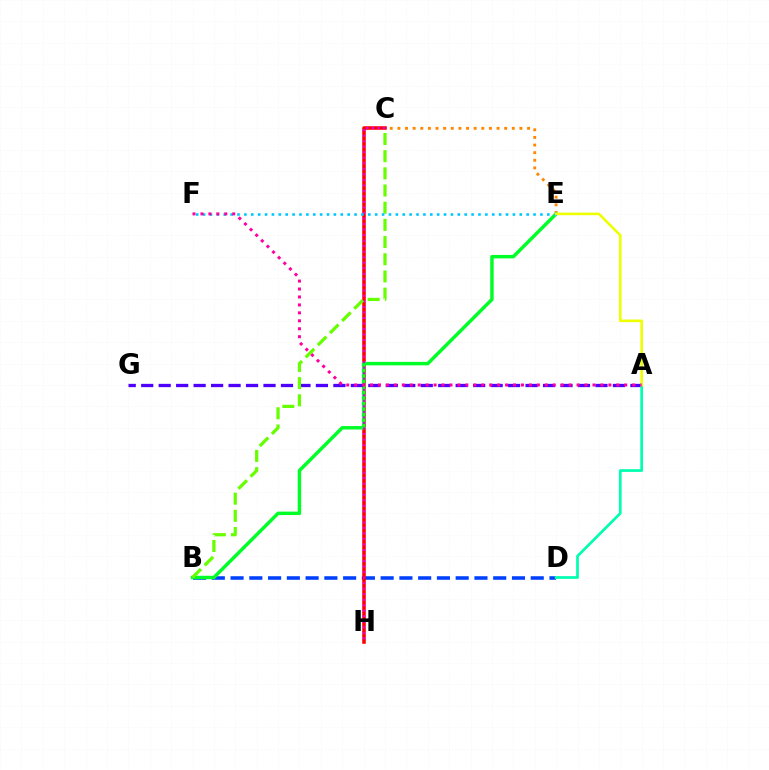{('C', 'E'): [{'color': '#ff8800', 'line_style': 'dotted', 'thickness': 2.07}], ('B', 'D'): [{'color': '#003fff', 'line_style': 'dashed', 'thickness': 2.55}], ('C', 'H'): [{'color': '#ff0000', 'line_style': 'solid', 'thickness': 2.56}, {'color': '#d600ff', 'line_style': 'dotted', 'thickness': 1.5}], ('B', 'E'): [{'color': '#00ff27', 'line_style': 'solid', 'thickness': 2.48}], ('A', 'G'): [{'color': '#4f00ff', 'line_style': 'dashed', 'thickness': 2.37}], ('A', 'D'): [{'color': '#00ffaf', 'line_style': 'solid', 'thickness': 1.96}], ('B', 'C'): [{'color': '#66ff00', 'line_style': 'dashed', 'thickness': 2.33}], ('E', 'F'): [{'color': '#00c7ff', 'line_style': 'dotted', 'thickness': 1.87}], ('A', 'E'): [{'color': '#eeff00', 'line_style': 'solid', 'thickness': 1.87}], ('A', 'F'): [{'color': '#ff00a0', 'line_style': 'dotted', 'thickness': 2.16}]}